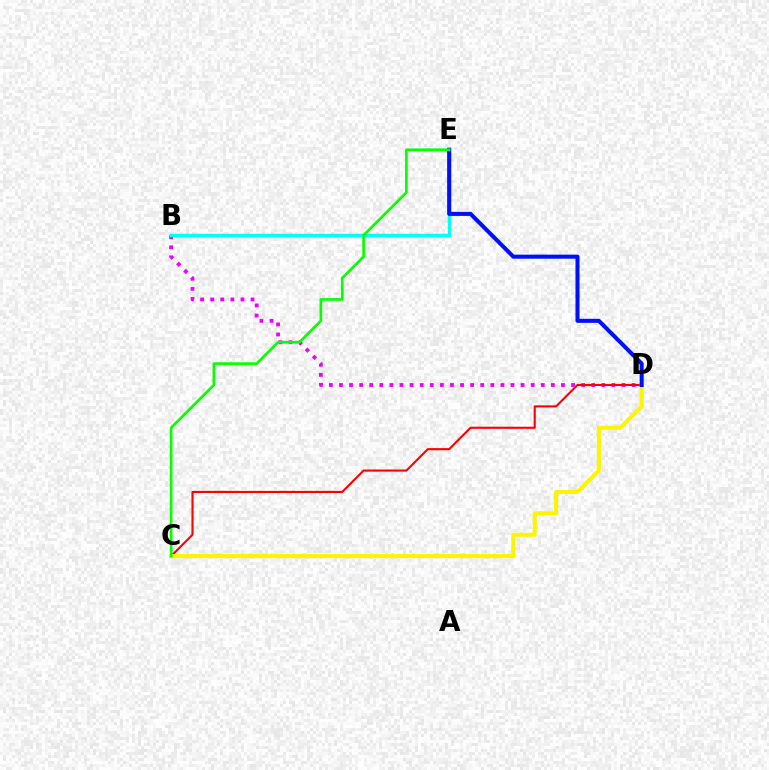{('B', 'D'): [{'color': '#ee00ff', 'line_style': 'dotted', 'thickness': 2.74}], ('B', 'E'): [{'color': '#00fff6', 'line_style': 'solid', 'thickness': 2.5}], ('C', 'D'): [{'color': '#ff0000', 'line_style': 'solid', 'thickness': 1.51}, {'color': '#fcf500', 'line_style': 'solid', 'thickness': 2.93}], ('D', 'E'): [{'color': '#0010ff', 'line_style': 'solid', 'thickness': 2.92}], ('C', 'E'): [{'color': '#08ff00', 'line_style': 'solid', 'thickness': 1.91}]}